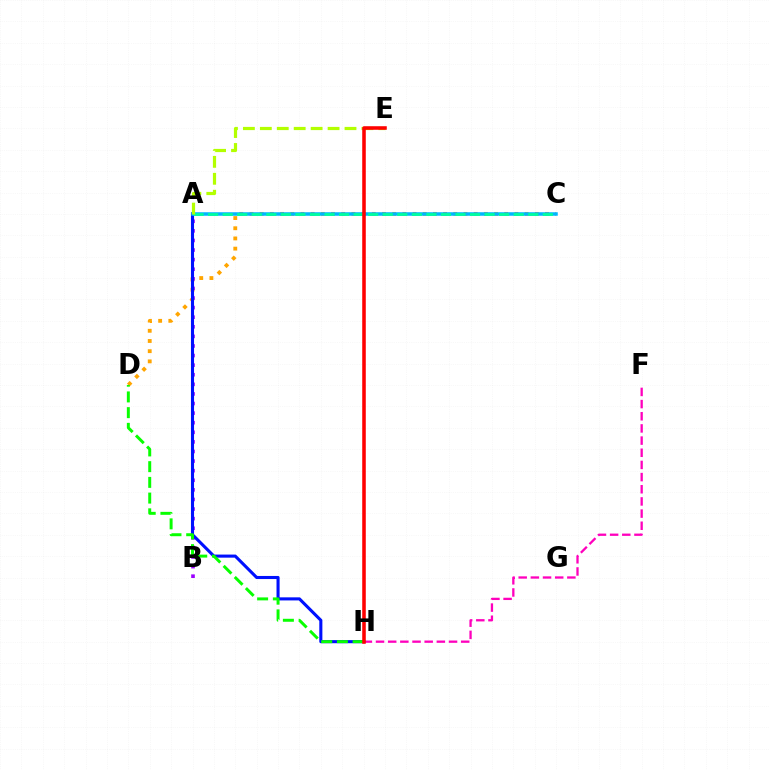{('C', 'D'): [{'color': '#ffa500', 'line_style': 'dotted', 'thickness': 2.77}], ('A', 'B'): [{'color': '#9b00ff', 'line_style': 'dotted', 'thickness': 2.61}], ('F', 'H'): [{'color': '#ff00bd', 'line_style': 'dashed', 'thickness': 1.65}], ('A', 'H'): [{'color': '#0010ff', 'line_style': 'solid', 'thickness': 2.22}], ('A', 'C'): [{'color': '#00b5ff', 'line_style': 'solid', 'thickness': 2.53}, {'color': '#00ff9d', 'line_style': 'dashed', 'thickness': 1.98}], ('D', 'H'): [{'color': '#08ff00', 'line_style': 'dashed', 'thickness': 2.14}], ('A', 'E'): [{'color': '#b3ff00', 'line_style': 'dashed', 'thickness': 2.3}], ('E', 'H'): [{'color': '#ff0000', 'line_style': 'solid', 'thickness': 2.56}]}